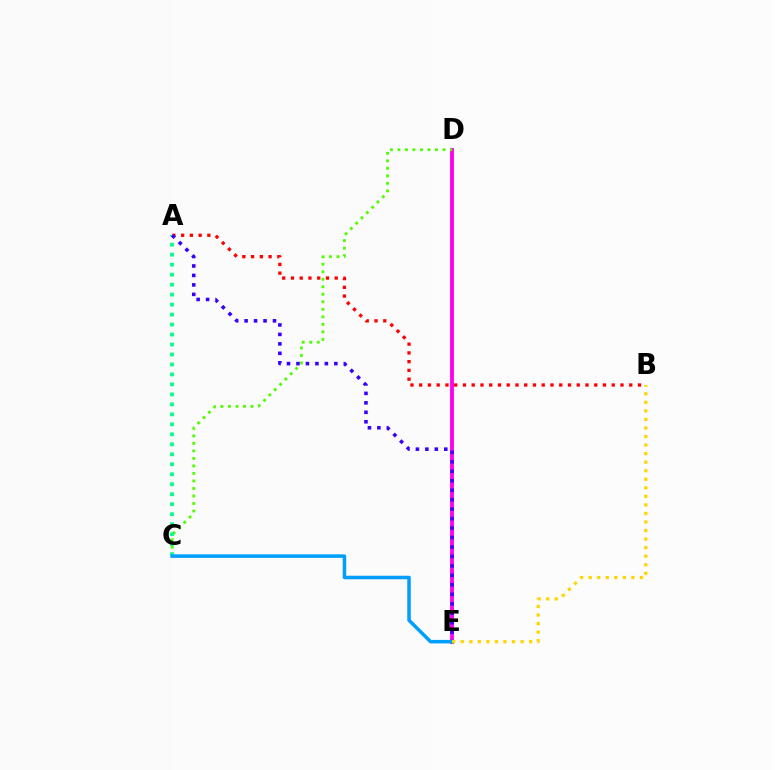{('D', 'E'): [{'color': '#ff00ed', 'line_style': 'solid', 'thickness': 2.78}], ('C', 'D'): [{'color': '#4fff00', 'line_style': 'dotted', 'thickness': 2.04}], ('A', 'C'): [{'color': '#00ff86', 'line_style': 'dotted', 'thickness': 2.71}], ('A', 'B'): [{'color': '#ff0000', 'line_style': 'dotted', 'thickness': 2.38}], ('A', 'E'): [{'color': '#3700ff', 'line_style': 'dotted', 'thickness': 2.57}], ('C', 'E'): [{'color': '#009eff', 'line_style': 'solid', 'thickness': 2.53}], ('B', 'E'): [{'color': '#ffd500', 'line_style': 'dotted', 'thickness': 2.32}]}